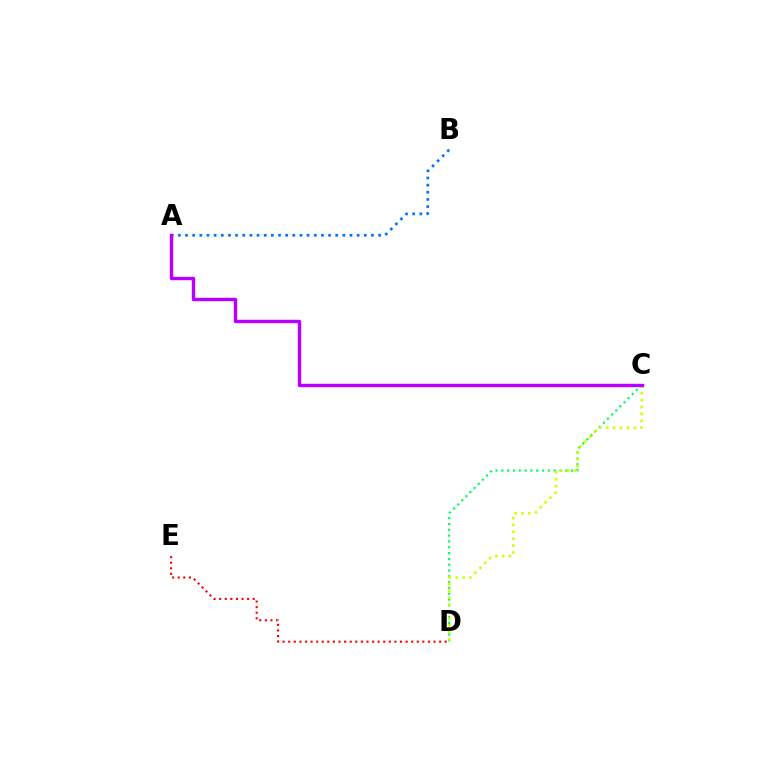{('C', 'D'): [{'color': '#00ff5c', 'line_style': 'dotted', 'thickness': 1.58}, {'color': '#d1ff00', 'line_style': 'dotted', 'thickness': 1.88}], ('A', 'B'): [{'color': '#0074ff', 'line_style': 'dotted', 'thickness': 1.94}], ('D', 'E'): [{'color': '#ff0000', 'line_style': 'dotted', 'thickness': 1.52}], ('A', 'C'): [{'color': '#b900ff', 'line_style': 'solid', 'thickness': 2.45}]}